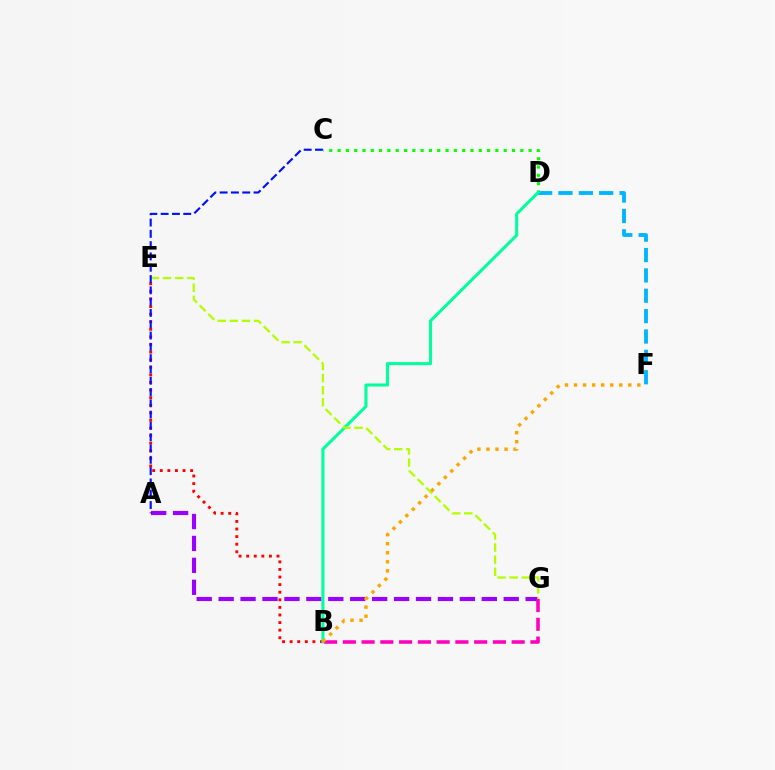{('B', 'E'): [{'color': '#ff0000', 'line_style': 'dotted', 'thickness': 2.06}], ('C', 'D'): [{'color': '#08ff00', 'line_style': 'dotted', 'thickness': 2.26}], ('D', 'F'): [{'color': '#00b5ff', 'line_style': 'dashed', 'thickness': 2.77}], ('A', 'G'): [{'color': '#9b00ff', 'line_style': 'dashed', 'thickness': 2.98}], ('B', 'D'): [{'color': '#00ff9d', 'line_style': 'solid', 'thickness': 2.2}], ('E', 'G'): [{'color': '#b3ff00', 'line_style': 'dashed', 'thickness': 1.65}], ('A', 'C'): [{'color': '#0010ff', 'line_style': 'dashed', 'thickness': 1.54}], ('B', 'G'): [{'color': '#ff00bd', 'line_style': 'dashed', 'thickness': 2.55}], ('B', 'F'): [{'color': '#ffa500', 'line_style': 'dotted', 'thickness': 2.46}]}